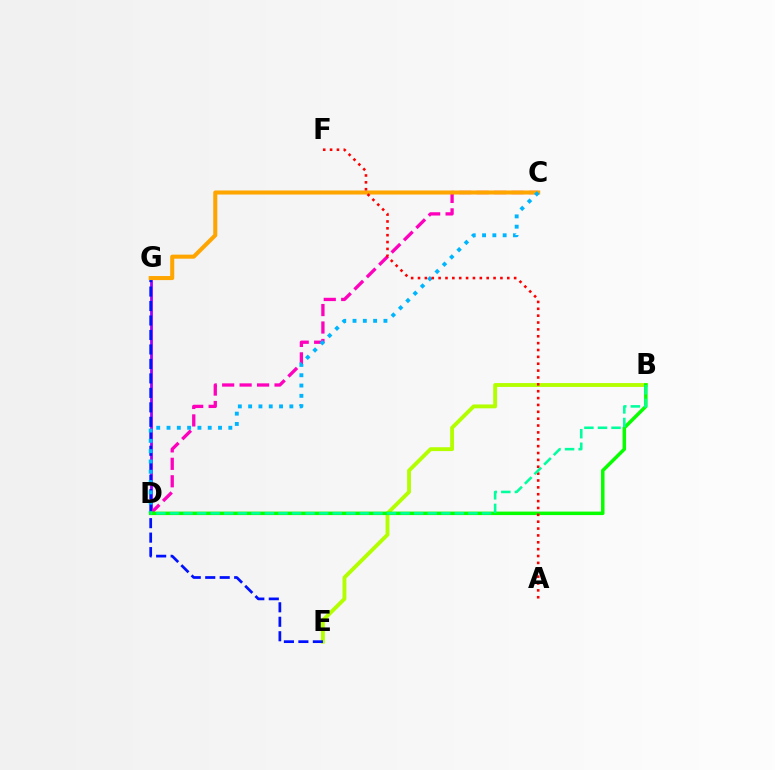{('B', 'E'): [{'color': '#b3ff00', 'line_style': 'solid', 'thickness': 2.79}], ('D', 'G'): [{'color': '#9b00ff', 'line_style': 'solid', 'thickness': 1.99}], ('C', 'D'): [{'color': '#ff00bd', 'line_style': 'dashed', 'thickness': 2.37}, {'color': '#00b5ff', 'line_style': 'dotted', 'thickness': 2.8}], ('E', 'G'): [{'color': '#0010ff', 'line_style': 'dashed', 'thickness': 1.97}], ('C', 'G'): [{'color': '#ffa500', 'line_style': 'solid', 'thickness': 2.92}], ('B', 'D'): [{'color': '#08ff00', 'line_style': 'solid', 'thickness': 2.52}, {'color': '#00ff9d', 'line_style': 'dashed', 'thickness': 1.84}], ('A', 'F'): [{'color': '#ff0000', 'line_style': 'dotted', 'thickness': 1.87}]}